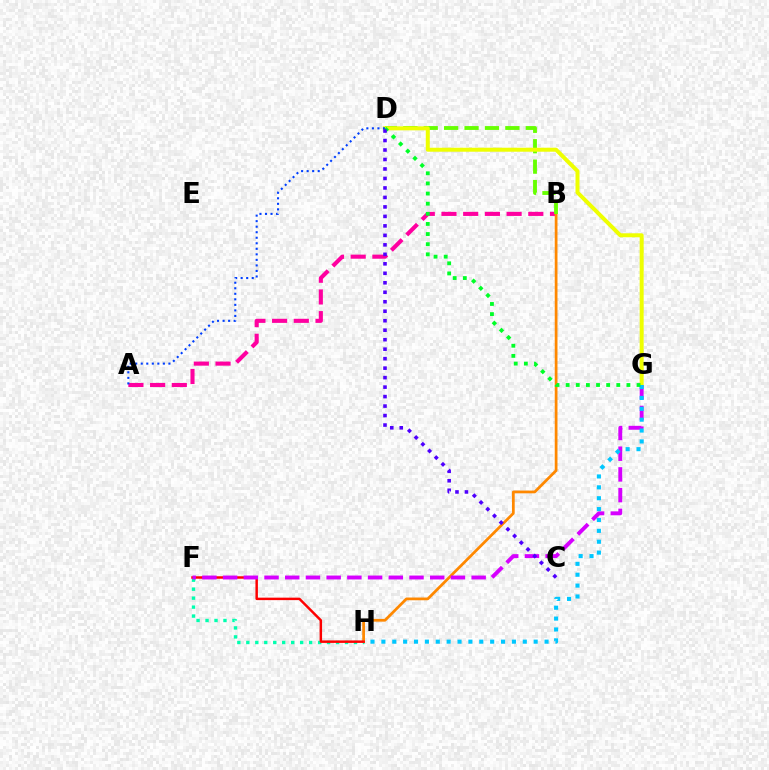{('A', 'B'): [{'color': '#ff00a0', 'line_style': 'dashed', 'thickness': 2.95}], ('F', 'H'): [{'color': '#00ffaf', 'line_style': 'dotted', 'thickness': 2.44}, {'color': '#ff0000', 'line_style': 'solid', 'thickness': 1.77}], ('B', 'H'): [{'color': '#ff8800', 'line_style': 'solid', 'thickness': 1.97}], ('B', 'D'): [{'color': '#66ff00', 'line_style': 'dashed', 'thickness': 2.77}], ('D', 'G'): [{'color': '#eeff00', 'line_style': 'solid', 'thickness': 2.87}, {'color': '#00ff27', 'line_style': 'dotted', 'thickness': 2.75}], ('A', 'D'): [{'color': '#003fff', 'line_style': 'dotted', 'thickness': 1.5}], ('F', 'G'): [{'color': '#d600ff', 'line_style': 'dashed', 'thickness': 2.81}], ('G', 'H'): [{'color': '#00c7ff', 'line_style': 'dotted', 'thickness': 2.96}], ('C', 'D'): [{'color': '#4f00ff', 'line_style': 'dotted', 'thickness': 2.58}]}